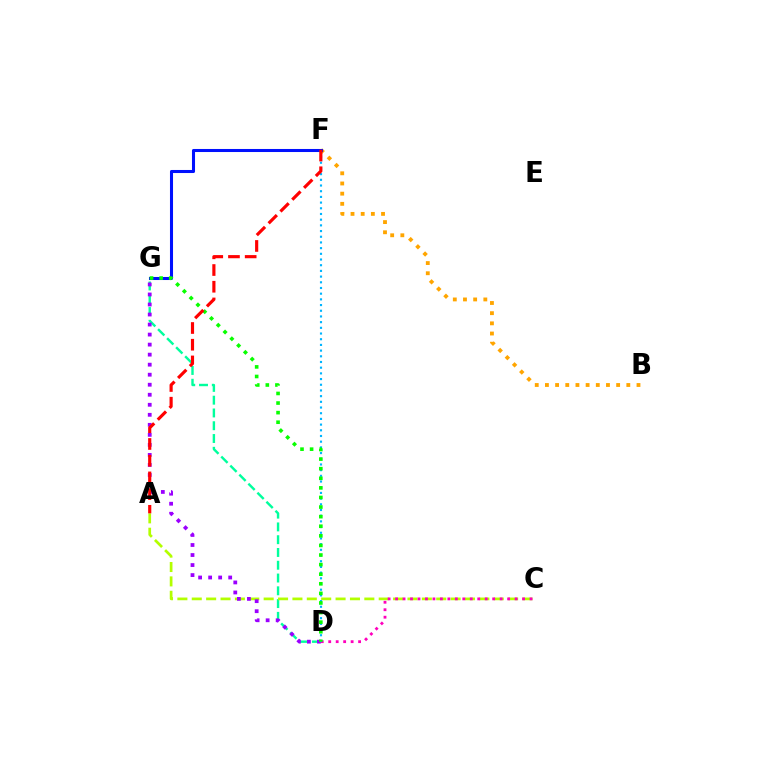{('B', 'F'): [{'color': '#ffa500', 'line_style': 'dotted', 'thickness': 2.76}], ('F', 'G'): [{'color': '#0010ff', 'line_style': 'solid', 'thickness': 2.2}], ('D', 'G'): [{'color': '#00ff9d', 'line_style': 'dashed', 'thickness': 1.74}, {'color': '#9b00ff', 'line_style': 'dotted', 'thickness': 2.72}, {'color': '#08ff00', 'line_style': 'dotted', 'thickness': 2.61}], ('A', 'C'): [{'color': '#b3ff00', 'line_style': 'dashed', 'thickness': 1.95}], ('C', 'D'): [{'color': '#ff00bd', 'line_style': 'dotted', 'thickness': 2.03}], ('D', 'F'): [{'color': '#00b5ff', 'line_style': 'dotted', 'thickness': 1.55}], ('A', 'F'): [{'color': '#ff0000', 'line_style': 'dashed', 'thickness': 2.27}]}